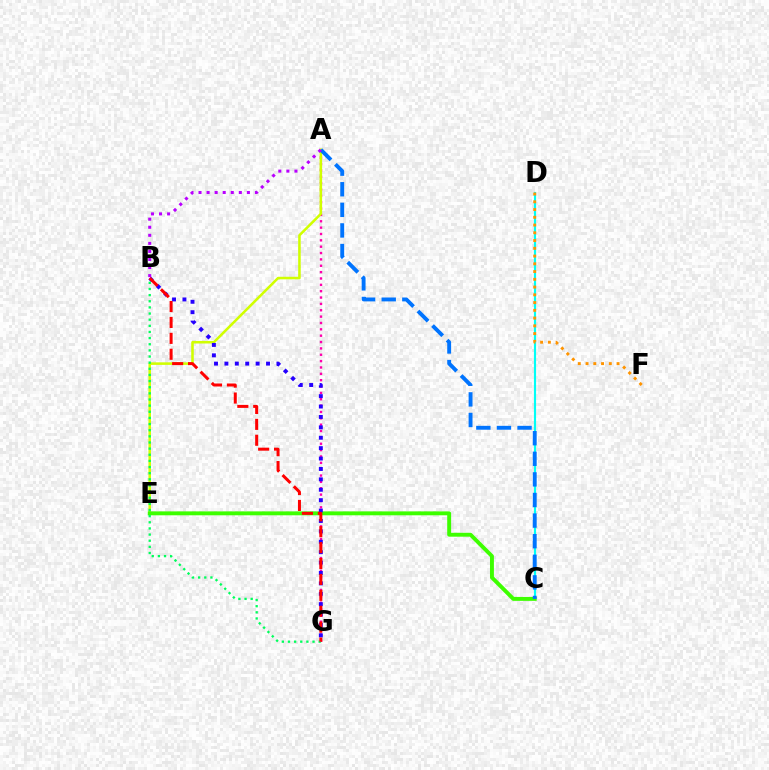{('A', 'G'): [{'color': '#ff00ac', 'line_style': 'dotted', 'thickness': 1.73}], ('A', 'E'): [{'color': '#d1ff00', 'line_style': 'solid', 'thickness': 1.84}], ('C', 'D'): [{'color': '#00fff6', 'line_style': 'solid', 'thickness': 1.55}], ('C', 'E'): [{'color': '#3dff00', 'line_style': 'solid', 'thickness': 2.82}], ('B', 'G'): [{'color': '#2500ff', 'line_style': 'dotted', 'thickness': 2.83}, {'color': '#00ff5c', 'line_style': 'dotted', 'thickness': 1.67}, {'color': '#ff0000', 'line_style': 'dashed', 'thickness': 2.16}], ('D', 'F'): [{'color': '#ff9400', 'line_style': 'dotted', 'thickness': 2.11}], ('A', 'C'): [{'color': '#0074ff', 'line_style': 'dashed', 'thickness': 2.8}], ('A', 'B'): [{'color': '#b900ff', 'line_style': 'dotted', 'thickness': 2.19}]}